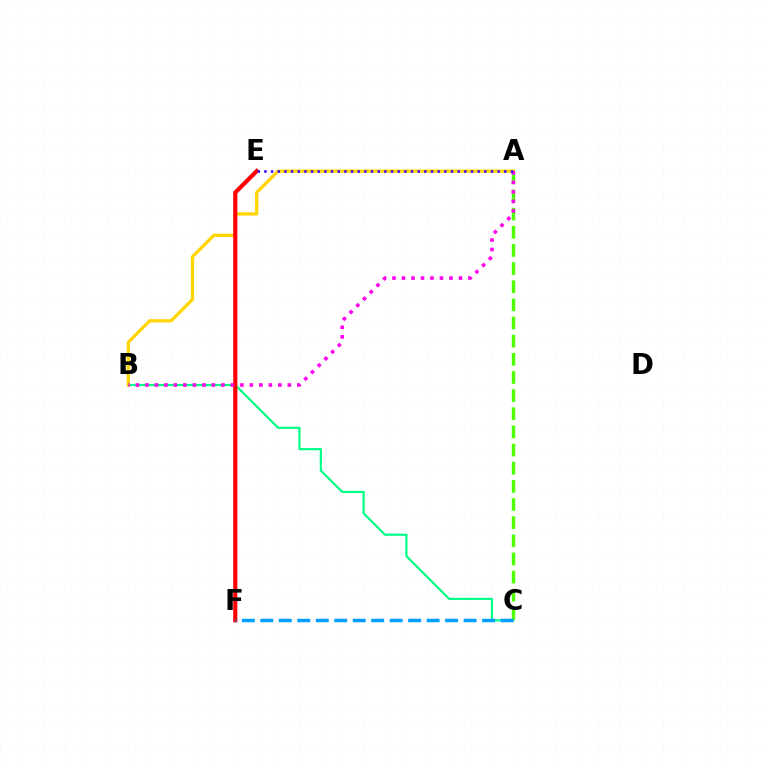{('B', 'C'): [{'color': '#00ff86', 'line_style': 'solid', 'thickness': 1.57}], ('A', 'B'): [{'color': '#ffd500', 'line_style': 'solid', 'thickness': 2.36}, {'color': '#ff00ed', 'line_style': 'dotted', 'thickness': 2.58}], ('E', 'F'): [{'color': '#ff0000', 'line_style': 'solid', 'thickness': 2.99}], ('A', 'C'): [{'color': '#4fff00', 'line_style': 'dashed', 'thickness': 2.47}], ('C', 'F'): [{'color': '#009eff', 'line_style': 'dashed', 'thickness': 2.51}], ('A', 'E'): [{'color': '#3700ff', 'line_style': 'dotted', 'thickness': 1.81}]}